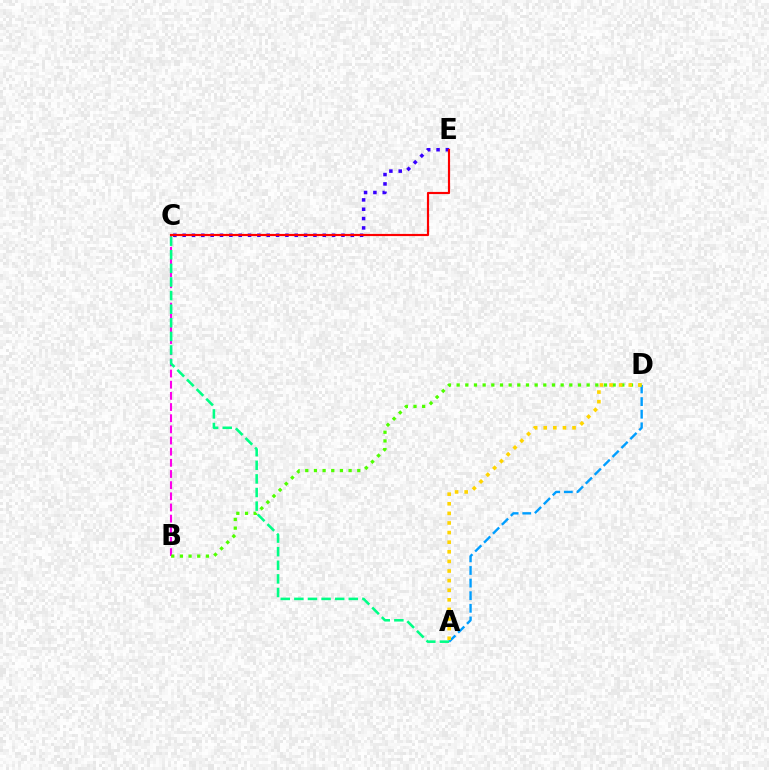{('A', 'D'): [{'color': '#009eff', 'line_style': 'dashed', 'thickness': 1.71}, {'color': '#ffd500', 'line_style': 'dotted', 'thickness': 2.61}], ('C', 'E'): [{'color': '#3700ff', 'line_style': 'dotted', 'thickness': 2.54}, {'color': '#ff0000', 'line_style': 'solid', 'thickness': 1.56}], ('B', 'C'): [{'color': '#ff00ed', 'line_style': 'dashed', 'thickness': 1.52}], ('B', 'D'): [{'color': '#4fff00', 'line_style': 'dotted', 'thickness': 2.35}], ('A', 'C'): [{'color': '#00ff86', 'line_style': 'dashed', 'thickness': 1.85}]}